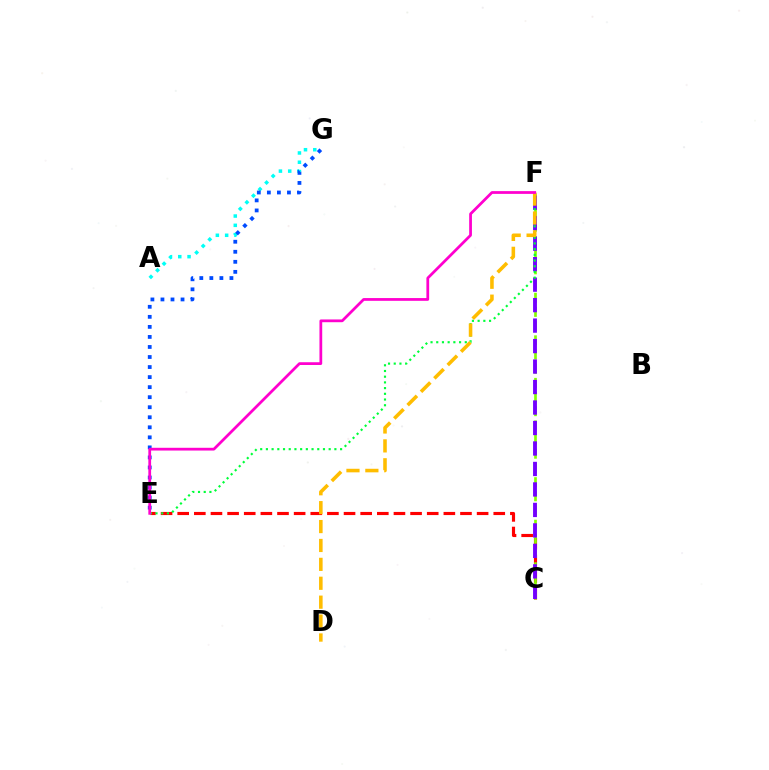{('C', 'E'): [{'color': '#ff0000', 'line_style': 'dashed', 'thickness': 2.26}], ('C', 'F'): [{'color': '#84ff00', 'line_style': 'dashed', 'thickness': 1.93}, {'color': '#7200ff', 'line_style': 'dashed', 'thickness': 2.78}], ('A', 'G'): [{'color': '#00fff6', 'line_style': 'dotted', 'thickness': 2.52}], ('E', 'F'): [{'color': '#00ff39', 'line_style': 'dotted', 'thickness': 1.55}, {'color': '#ff00cf', 'line_style': 'solid', 'thickness': 1.99}], ('D', 'F'): [{'color': '#ffbd00', 'line_style': 'dashed', 'thickness': 2.57}], ('E', 'G'): [{'color': '#004bff', 'line_style': 'dotted', 'thickness': 2.73}]}